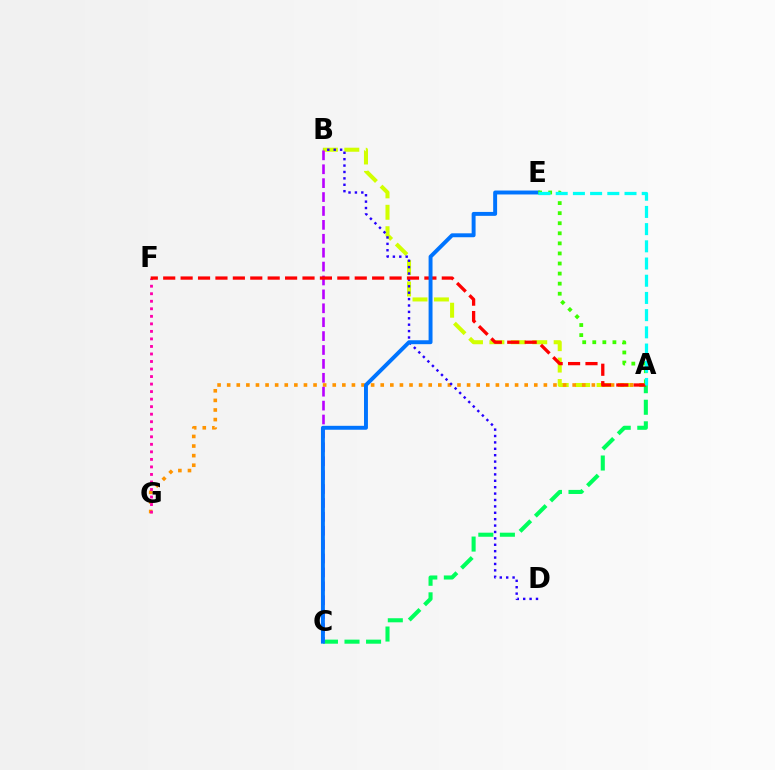{('A', 'B'): [{'color': '#d1ff00', 'line_style': 'dashed', 'thickness': 2.91}], ('A', 'G'): [{'color': '#ff9400', 'line_style': 'dotted', 'thickness': 2.61}], ('F', 'G'): [{'color': '#ff00ac', 'line_style': 'dotted', 'thickness': 2.05}], ('B', 'D'): [{'color': '#2500ff', 'line_style': 'dotted', 'thickness': 1.74}], ('A', 'C'): [{'color': '#00ff5c', 'line_style': 'dashed', 'thickness': 2.93}], ('B', 'C'): [{'color': '#b900ff', 'line_style': 'dashed', 'thickness': 1.89}], ('A', 'F'): [{'color': '#ff0000', 'line_style': 'dashed', 'thickness': 2.37}], ('C', 'E'): [{'color': '#0074ff', 'line_style': 'solid', 'thickness': 2.83}], ('A', 'E'): [{'color': '#3dff00', 'line_style': 'dotted', 'thickness': 2.74}, {'color': '#00fff6', 'line_style': 'dashed', 'thickness': 2.34}]}